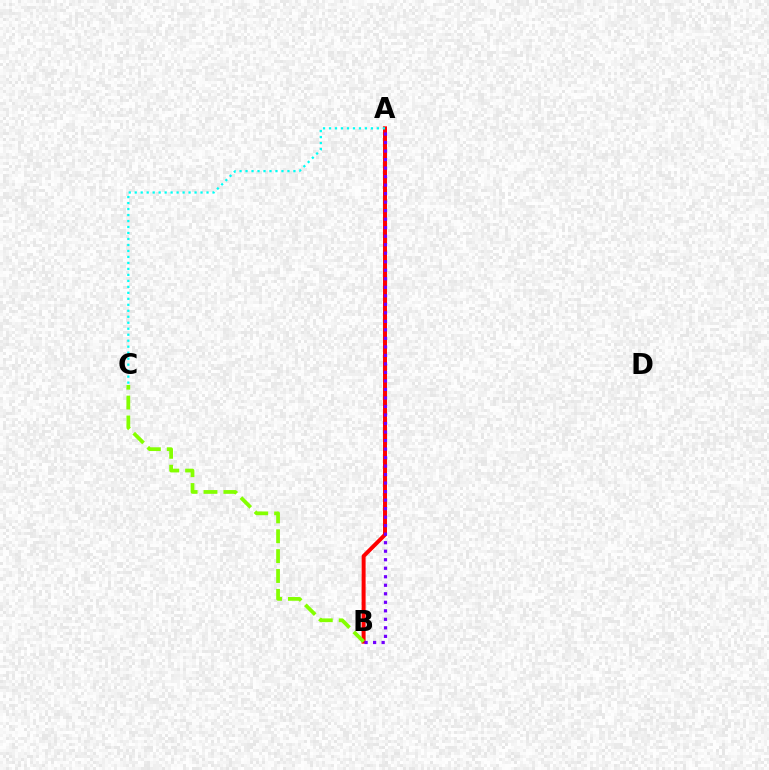{('A', 'B'): [{'color': '#ff0000', 'line_style': 'solid', 'thickness': 2.86}, {'color': '#7200ff', 'line_style': 'dotted', 'thickness': 2.31}], ('B', 'C'): [{'color': '#84ff00', 'line_style': 'dashed', 'thickness': 2.7}], ('A', 'C'): [{'color': '#00fff6', 'line_style': 'dotted', 'thickness': 1.63}]}